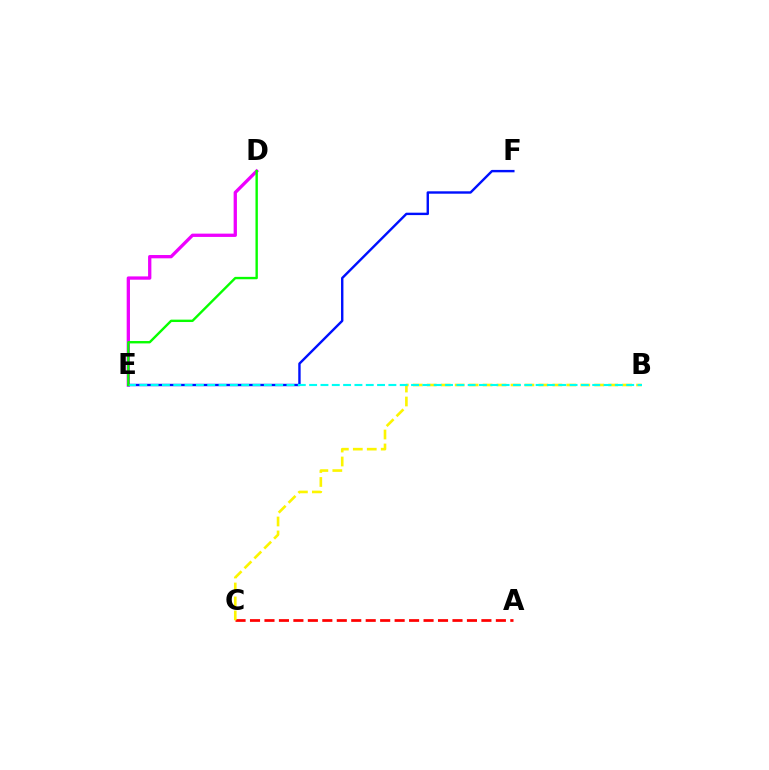{('D', 'E'): [{'color': '#ee00ff', 'line_style': 'solid', 'thickness': 2.37}, {'color': '#08ff00', 'line_style': 'solid', 'thickness': 1.72}], ('A', 'C'): [{'color': '#ff0000', 'line_style': 'dashed', 'thickness': 1.96}], ('E', 'F'): [{'color': '#0010ff', 'line_style': 'solid', 'thickness': 1.73}], ('B', 'C'): [{'color': '#fcf500', 'line_style': 'dashed', 'thickness': 1.9}], ('B', 'E'): [{'color': '#00fff6', 'line_style': 'dashed', 'thickness': 1.54}]}